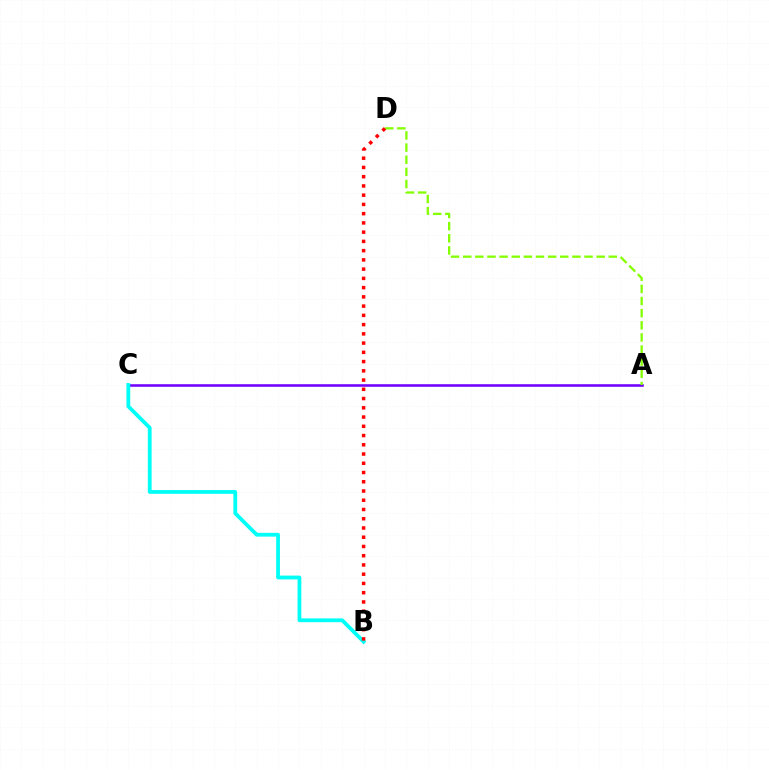{('A', 'C'): [{'color': '#7200ff', 'line_style': 'solid', 'thickness': 1.84}], ('B', 'C'): [{'color': '#00fff6', 'line_style': 'solid', 'thickness': 2.73}], ('A', 'D'): [{'color': '#84ff00', 'line_style': 'dashed', 'thickness': 1.65}], ('B', 'D'): [{'color': '#ff0000', 'line_style': 'dotted', 'thickness': 2.51}]}